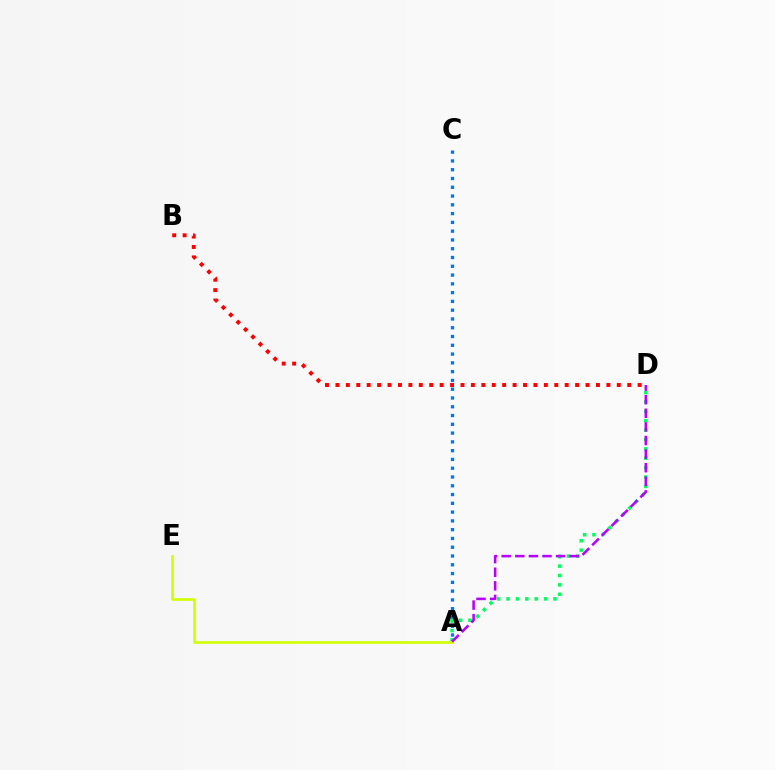{('A', 'C'): [{'color': '#0074ff', 'line_style': 'dotted', 'thickness': 2.39}], ('A', 'D'): [{'color': '#00ff5c', 'line_style': 'dotted', 'thickness': 2.55}, {'color': '#b900ff', 'line_style': 'dashed', 'thickness': 1.85}], ('B', 'D'): [{'color': '#ff0000', 'line_style': 'dotted', 'thickness': 2.83}], ('A', 'E'): [{'color': '#d1ff00', 'line_style': 'solid', 'thickness': 1.89}]}